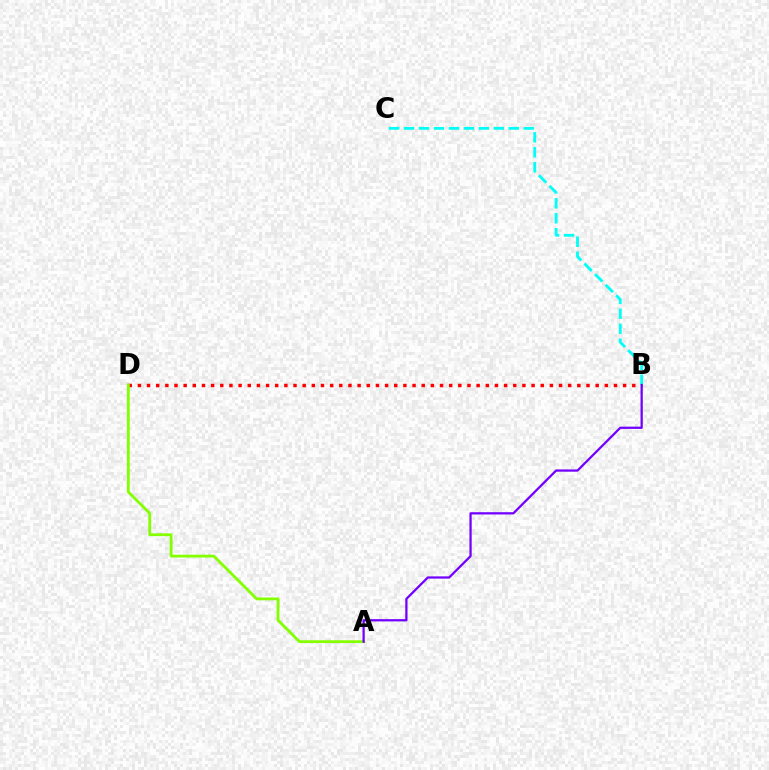{('B', 'D'): [{'color': '#ff0000', 'line_style': 'dotted', 'thickness': 2.49}], ('A', 'D'): [{'color': '#84ff00', 'line_style': 'solid', 'thickness': 2.01}], ('B', 'C'): [{'color': '#00fff6', 'line_style': 'dashed', 'thickness': 2.03}], ('A', 'B'): [{'color': '#7200ff', 'line_style': 'solid', 'thickness': 1.63}]}